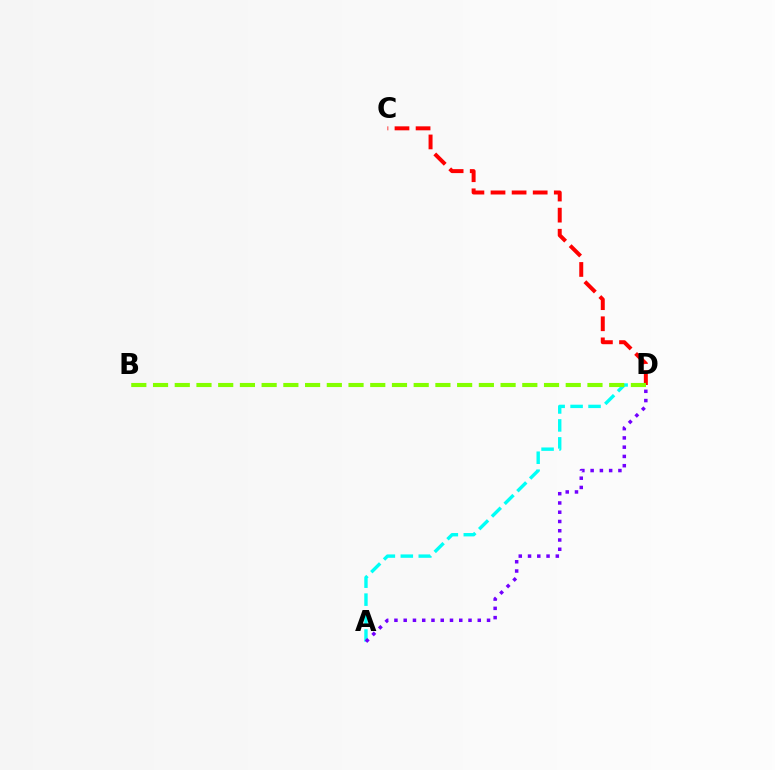{('A', 'D'): [{'color': '#00fff6', 'line_style': 'dashed', 'thickness': 2.44}, {'color': '#7200ff', 'line_style': 'dotted', 'thickness': 2.52}], ('C', 'D'): [{'color': '#ff0000', 'line_style': 'dashed', 'thickness': 2.86}], ('B', 'D'): [{'color': '#84ff00', 'line_style': 'dashed', 'thickness': 2.95}]}